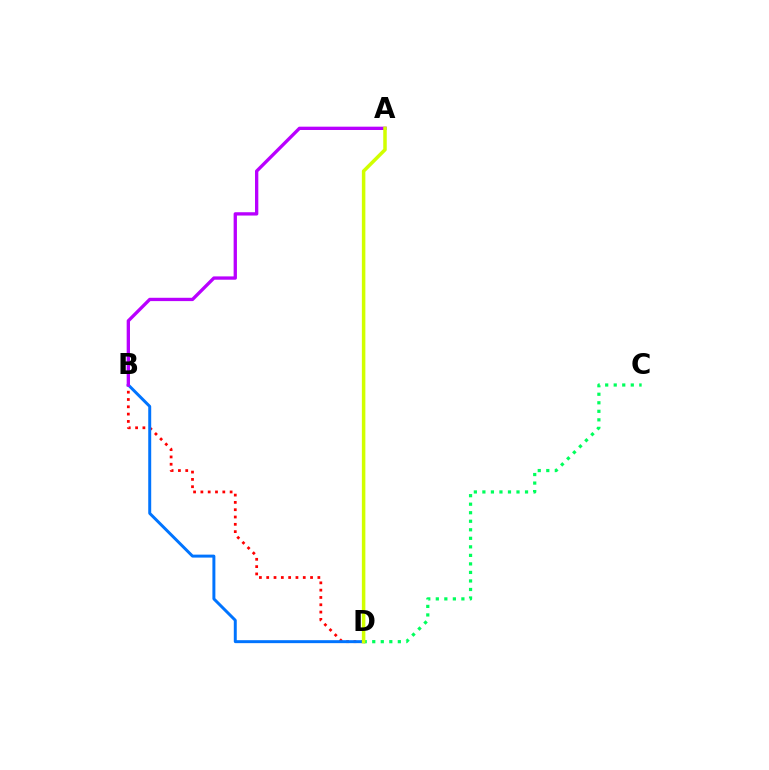{('B', 'D'): [{'color': '#ff0000', 'line_style': 'dotted', 'thickness': 1.99}, {'color': '#0074ff', 'line_style': 'solid', 'thickness': 2.13}], ('A', 'B'): [{'color': '#b900ff', 'line_style': 'solid', 'thickness': 2.39}], ('C', 'D'): [{'color': '#00ff5c', 'line_style': 'dotted', 'thickness': 2.32}], ('A', 'D'): [{'color': '#d1ff00', 'line_style': 'solid', 'thickness': 2.52}]}